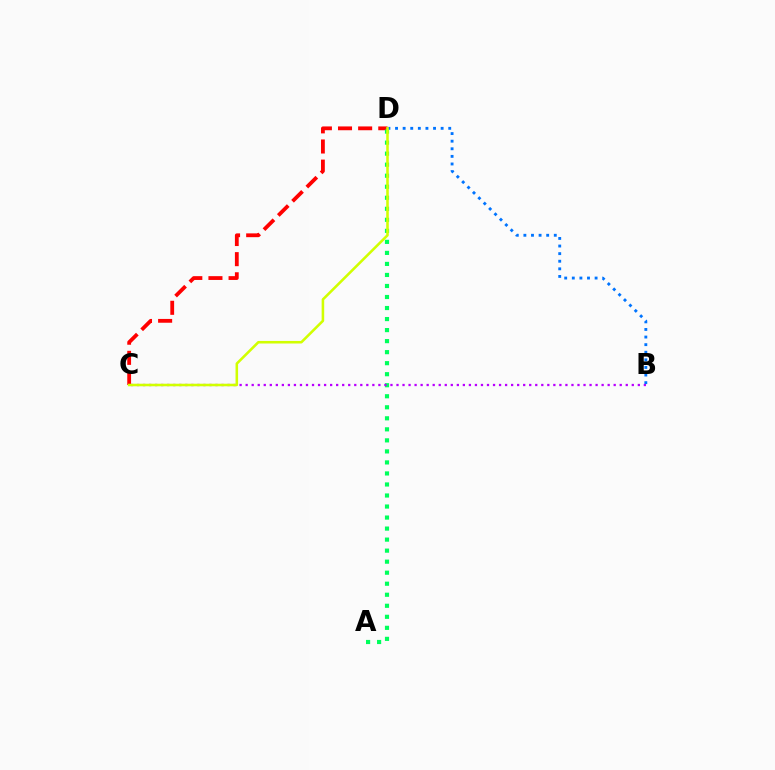{('C', 'D'): [{'color': '#ff0000', 'line_style': 'dashed', 'thickness': 2.73}, {'color': '#d1ff00', 'line_style': 'solid', 'thickness': 1.84}], ('A', 'D'): [{'color': '#00ff5c', 'line_style': 'dotted', 'thickness': 3.0}], ('B', 'C'): [{'color': '#b900ff', 'line_style': 'dotted', 'thickness': 1.64}], ('B', 'D'): [{'color': '#0074ff', 'line_style': 'dotted', 'thickness': 2.06}]}